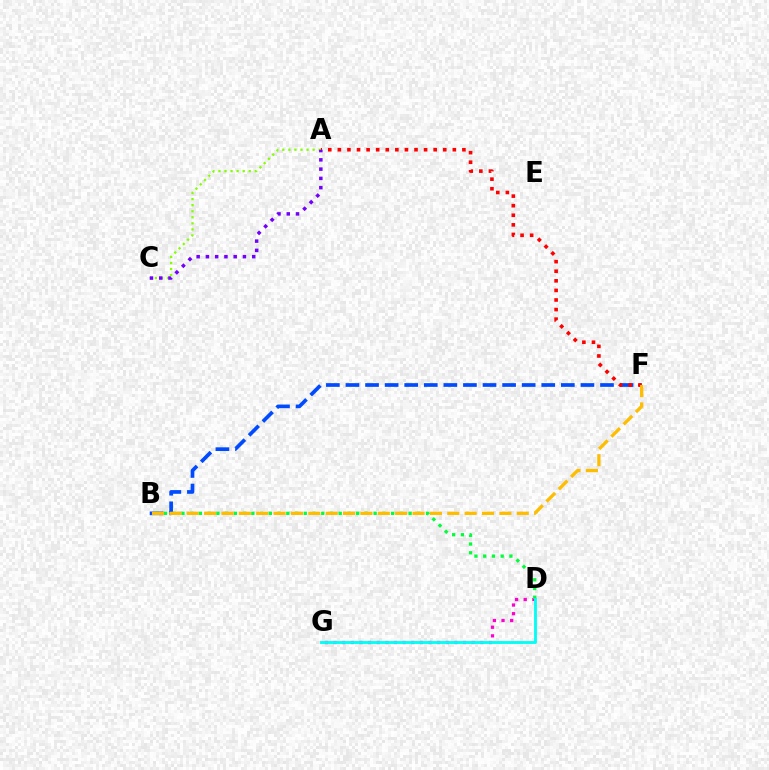{('B', 'F'): [{'color': '#004bff', 'line_style': 'dashed', 'thickness': 2.66}, {'color': '#ffbd00', 'line_style': 'dashed', 'thickness': 2.36}], ('A', 'F'): [{'color': '#ff0000', 'line_style': 'dotted', 'thickness': 2.6}], ('D', 'G'): [{'color': '#ff00cf', 'line_style': 'dotted', 'thickness': 2.35}, {'color': '#00fff6', 'line_style': 'solid', 'thickness': 2.04}], ('A', 'C'): [{'color': '#84ff00', 'line_style': 'dotted', 'thickness': 1.65}, {'color': '#7200ff', 'line_style': 'dotted', 'thickness': 2.52}], ('B', 'D'): [{'color': '#00ff39', 'line_style': 'dotted', 'thickness': 2.37}]}